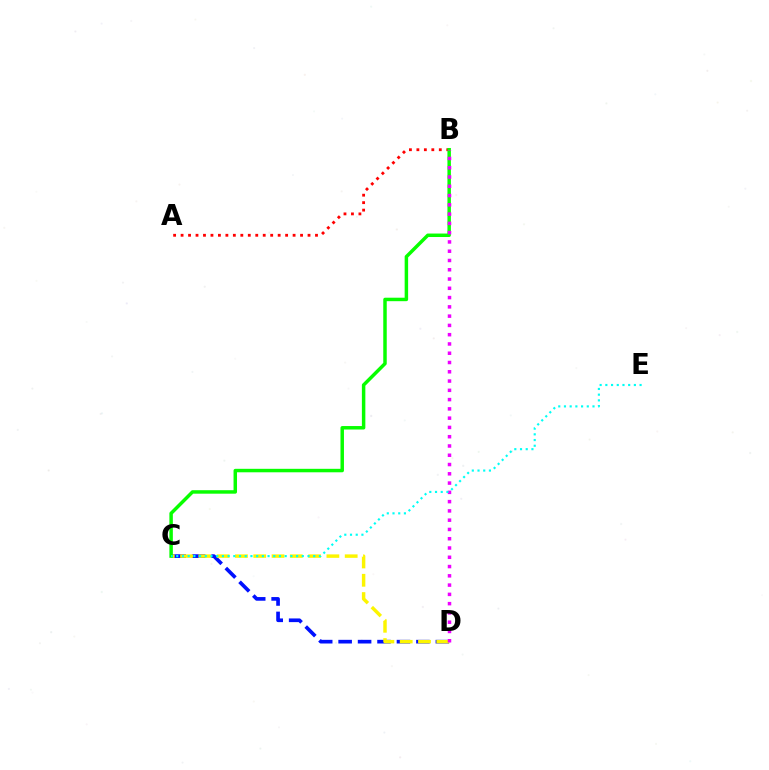{('C', 'D'): [{'color': '#0010ff', 'line_style': 'dashed', 'thickness': 2.64}, {'color': '#fcf500', 'line_style': 'dashed', 'thickness': 2.48}], ('A', 'B'): [{'color': '#ff0000', 'line_style': 'dotted', 'thickness': 2.03}], ('B', 'C'): [{'color': '#08ff00', 'line_style': 'solid', 'thickness': 2.5}], ('B', 'D'): [{'color': '#ee00ff', 'line_style': 'dotted', 'thickness': 2.52}], ('C', 'E'): [{'color': '#00fff6', 'line_style': 'dotted', 'thickness': 1.55}]}